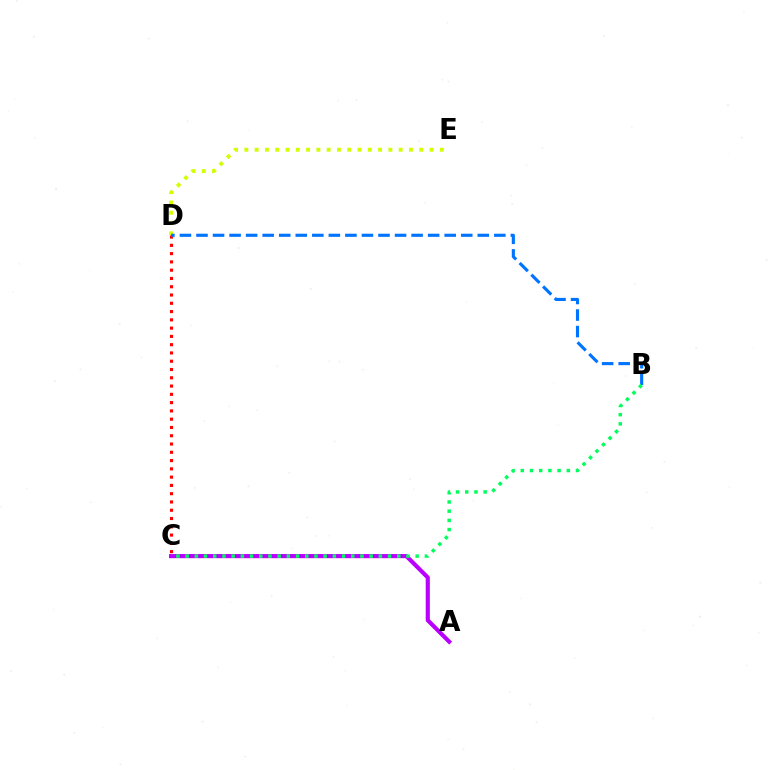{('D', 'E'): [{'color': '#d1ff00', 'line_style': 'dotted', 'thickness': 2.8}], ('A', 'C'): [{'color': '#b900ff', 'line_style': 'solid', 'thickness': 2.98}], ('C', 'D'): [{'color': '#ff0000', 'line_style': 'dotted', 'thickness': 2.25}], ('B', 'D'): [{'color': '#0074ff', 'line_style': 'dashed', 'thickness': 2.25}], ('B', 'C'): [{'color': '#00ff5c', 'line_style': 'dotted', 'thickness': 2.5}]}